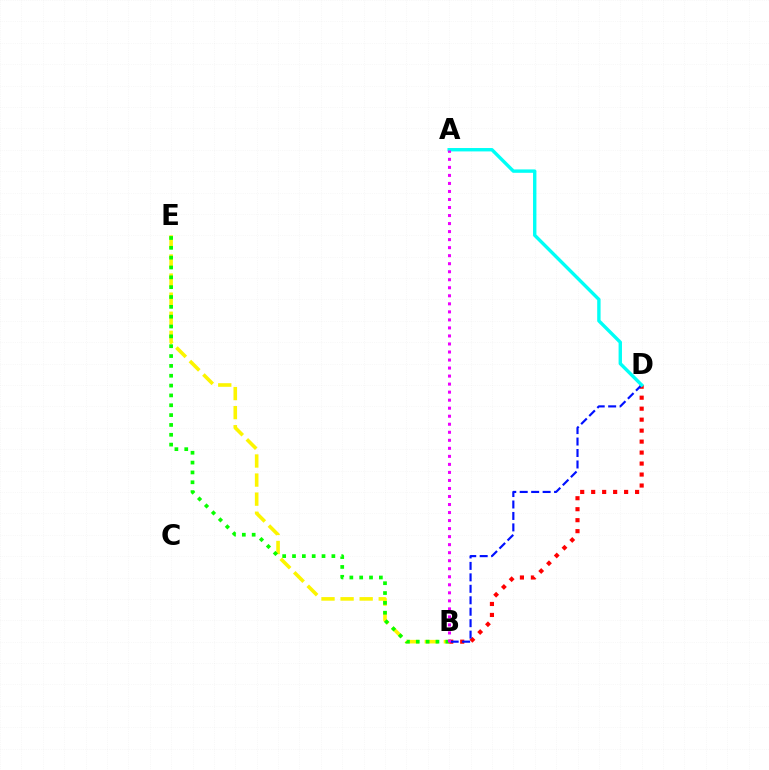{('B', 'D'): [{'color': '#ff0000', 'line_style': 'dotted', 'thickness': 2.98}, {'color': '#0010ff', 'line_style': 'dashed', 'thickness': 1.56}], ('B', 'E'): [{'color': '#fcf500', 'line_style': 'dashed', 'thickness': 2.59}, {'color': '#08ff00', 'line_style': 'dotted', 'thickness': 2.67}], ('A', 'D'): [{'color': '#00fff6', 'line_style': 'solid', 'thickness': 2.44}], ('A', 'B'): [{'color': '#ee00ff', 'line_style': 'dotted', 'thickness': 2.18}]}